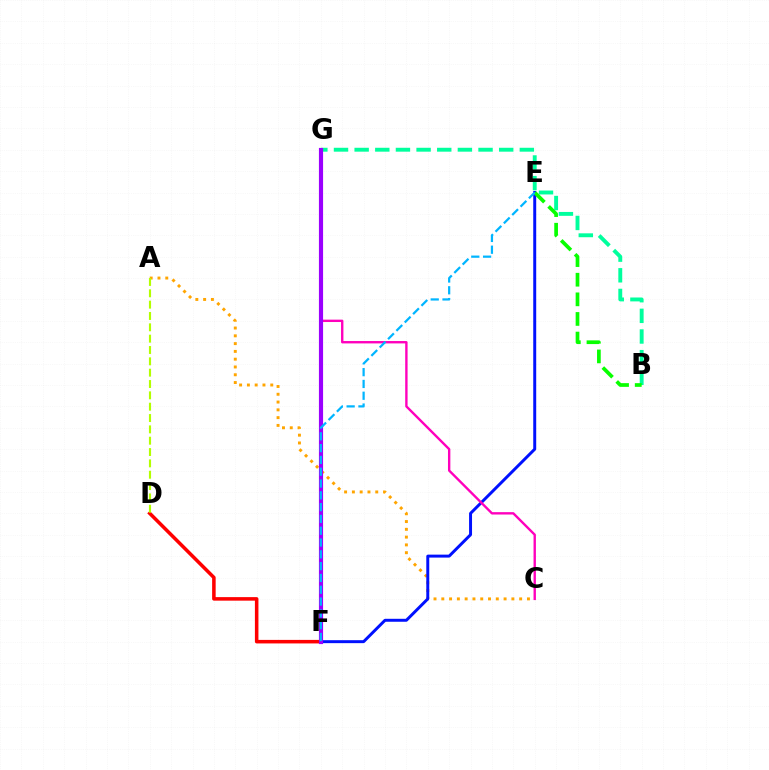{('A', 'C'): [{'color': '#ffa500', 'line_style': 'dotted', 'thickness': 2.12}], ('E', 'F'): [{'color': '#0010ff', 'line_style': 'solid', 'thickness': 2.13}, {'color': '#00b5ff', 'line_style': 'dashed', 'thickness': 1.6}], ('D', 'F'): [{'color': '#ff0000', 'line_style': 'solid', 'thickness': 2.54}], ('C', 'G'): [{'color': '#ff00bd', 'line_style': 'solid', 'thickness': 1.71}], ('B', 'G'): [{'color': '#00ff9d', 'line_style': 'dashed', 'thickness': 2.81}], ('B', 'E'): [{'color': '#08ff00', 'line_style': 'dashed', 'thickness': 2.66}], ('F', 'G'): [{'color': '#9b00ff', 'line_style': 'solid', 'thickness': 2.99}], ('A', 'D'): [{'color': '#b3ff00', 'line_style': 'dashed', 'thickness': 1.54}]}